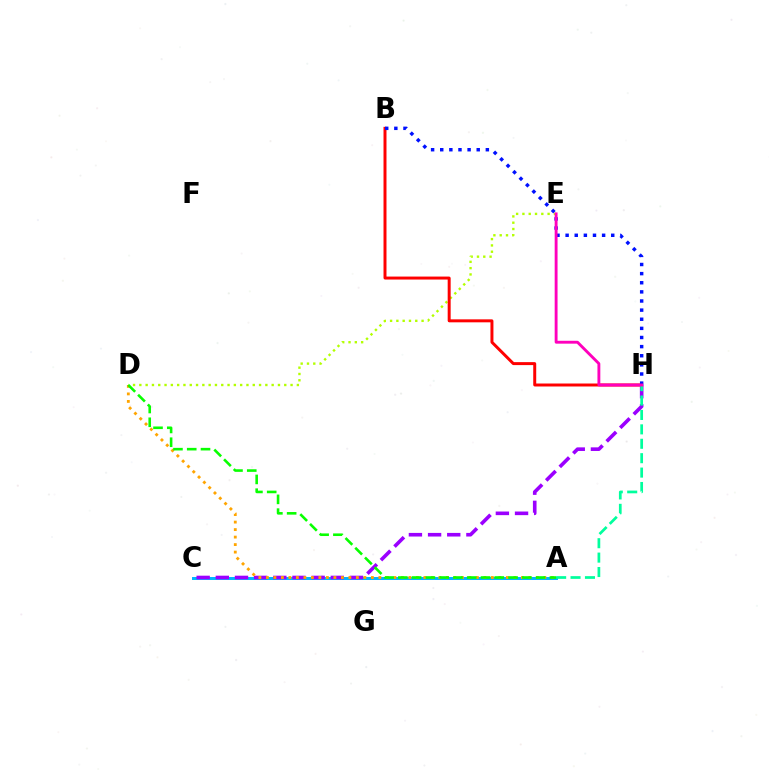{('D', 'E'): [{'color': '#b3ff00', 'line_style': 'dotted', 'thickness': 1.71}], ('B', 'H'): [{'color': '#ff0000', 'line_style': 'solid', 'thickness': 2.14}, {'color': '#0010ff', 'line_style': 'dotted', 'thickness': 2.48}], ('A', 'C'): [{'color': '#00b5ff', 'line_style': 'solid', 'thickness': 2.14}], ('C', 'H'): [{'color': '#9b00ff', 'line_style': 'dashed', 'thickness': 2.6}], ('A', 'H'): [{'color': '#00ff9d', 'line_style': 'dashed', 'thickness': 1.96}], ('A', 'D'): [{'color': '#ffa500', 'line_style': 'dotted', 'thickness': 2.04}, {'color': '#08ff00', 'line_style': 'dashed', 'thickness': 1.87}], ('E', 'H'): [{'color': '#ff00bd', 'line_style': 'solid', 'thickness': 2.07}]}